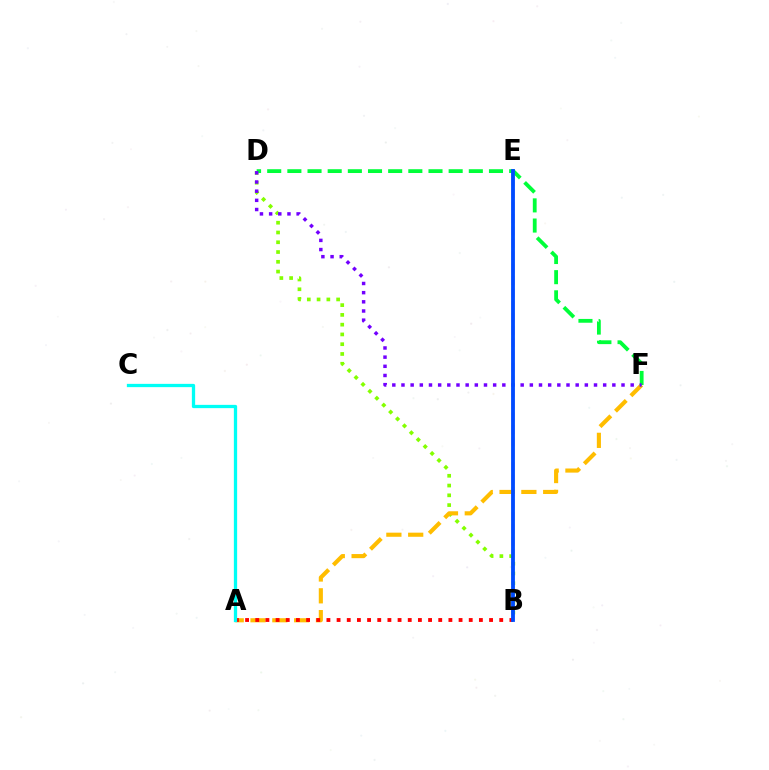{('B', 'E'): [{'color': '#ff00cf', 'line_style': 'dashed', 'thickness': 1.69}, {'color': '#004bff', 'line_style': 'solid', 'thickness': 2.75}], ('B', 'D'): [{'color': '#84ff00', 'line_style': 'dotted', 'thickness': 2.65}], ('A', 'F'): [{'color': '#ffbd00', 'line_style': 'dashed', 'thickness': 2.96}], ('D', 'F'): [{'color': '#00ff39', 'line_style': 'dashed', 'thickness': 2.74}, {'color': '#7200ff', 'line_style': 'dotted', 'thickness': 2.49}], ('A', 'B'): [{'color': '#ff0000', 'line_style': 'dotted', 'thickness': 2.76}], ('A', 'C'): [{'color': '#00fff6', 'line_style': 'solid', 'thickness': 2.36}]}